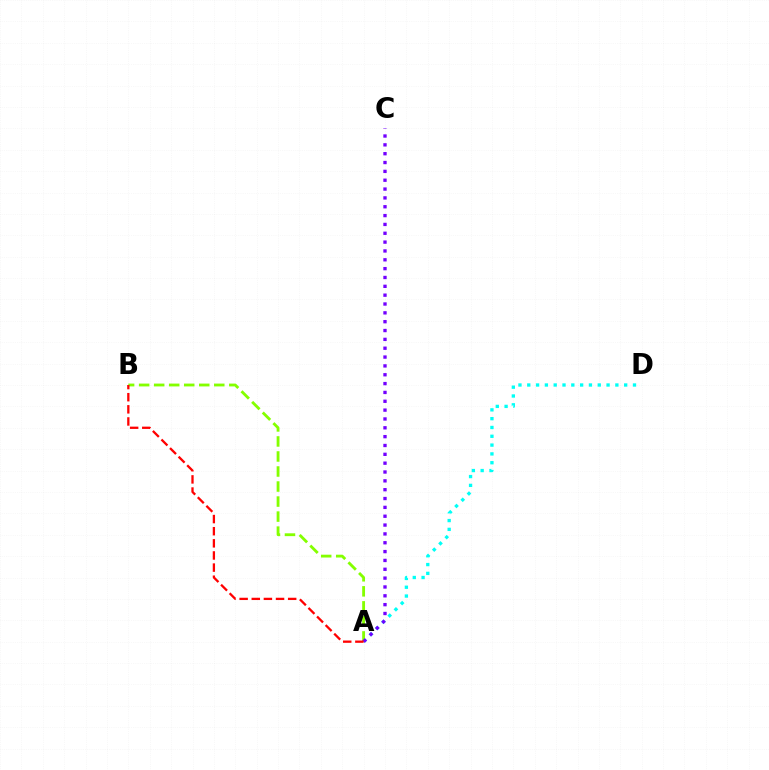{('A', 'D'): [{'color': '#00fff6', 'line_style': 'dotted', 'thickness': 2.39}], ('A', 'B'): [{'color': '#84ff00', 'line_style': 'dashed', 'thickness': 2.04}, {'color': '#ff0000', 'line_style': 'dashed', 'thickness': 1.65}], ('A', 'C'): [{'color': '#7200ff', 'line_style': 'dotted', 'thickness': 2.4}]}